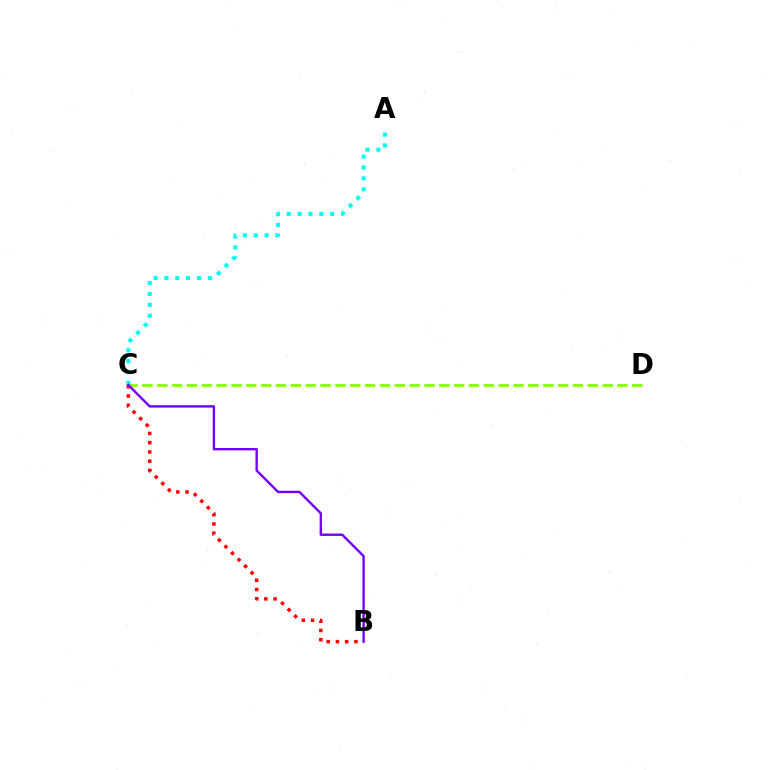{('B', 'C'): [{'color': '#ff0000', 'line_style': 'dotted', 'thickness': 2.52}, {'color': '#7200ff', 'line_style': 'solid', 'thickness': 1.72}], ('C', 'D'): [{'color': '#84ff00', 'line_style': 'dashed', 'thickness': 2.02}], ('A', 'C'): [{'color': '#00fff6', 'line_style': 'dotted', 'thickness': 2.95}]}